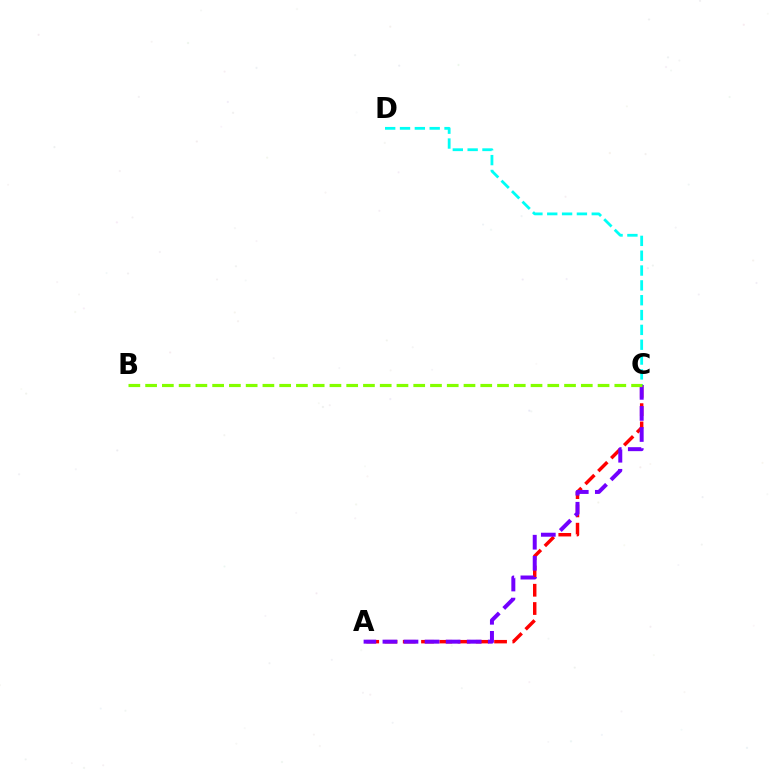{('C', 'D'): [{'color': '#00fff6', 'line_style': 'dashed', 'thickness': 2.02}], ('A', 'C'): [{'color': '#ff0000', 'line_style': 'dashed', 'thickness': 2.48}, {'color': '#7200ff', 'line_style': 'dashed', 'thickness': 2.86}], ('B', 'C'): [{'color': '#84ff00', 'line_style': 'dashed', 'thickness': 2.28}]}